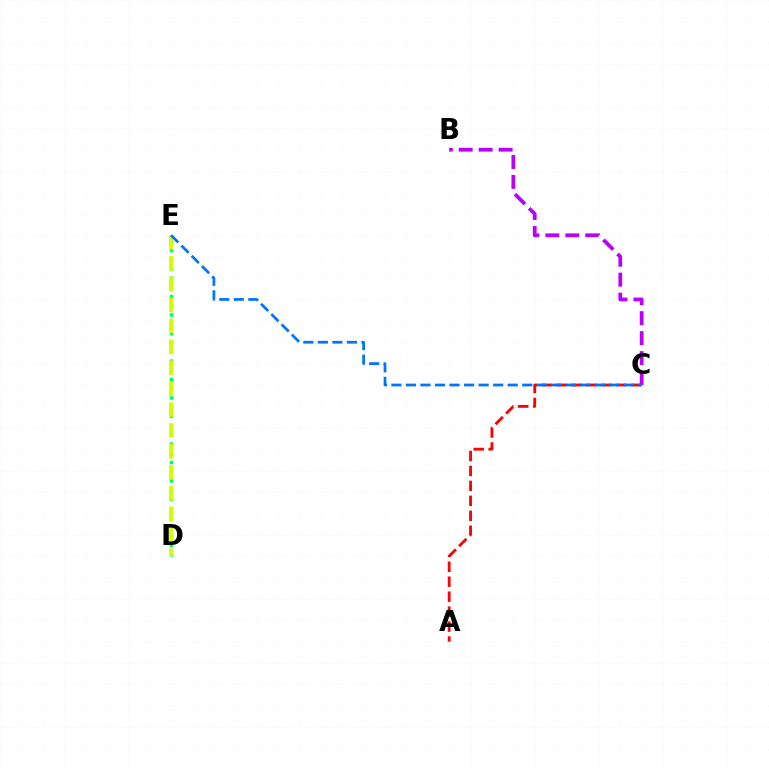{('D', 'E'): [{'color': '#00ff5c', 'line_style': 'dotted', 'thickness': 2.51}, {'color': '#d1ff00', 'line_style': 'dashed', 'thickness': 2.84}], ('B', 'C'): [{'color': '#b900ff', 'line_style': 'dashed', 'thickness': 2.71}], ('A', 'C'): [{'color': '#ff0000', 'line_style': 'dashed', 'thickness': 2.03}], ('C', 'E'): [{'color': '#0074ff', 'line_style': 'dashed', 'thickness': 1.97}]}